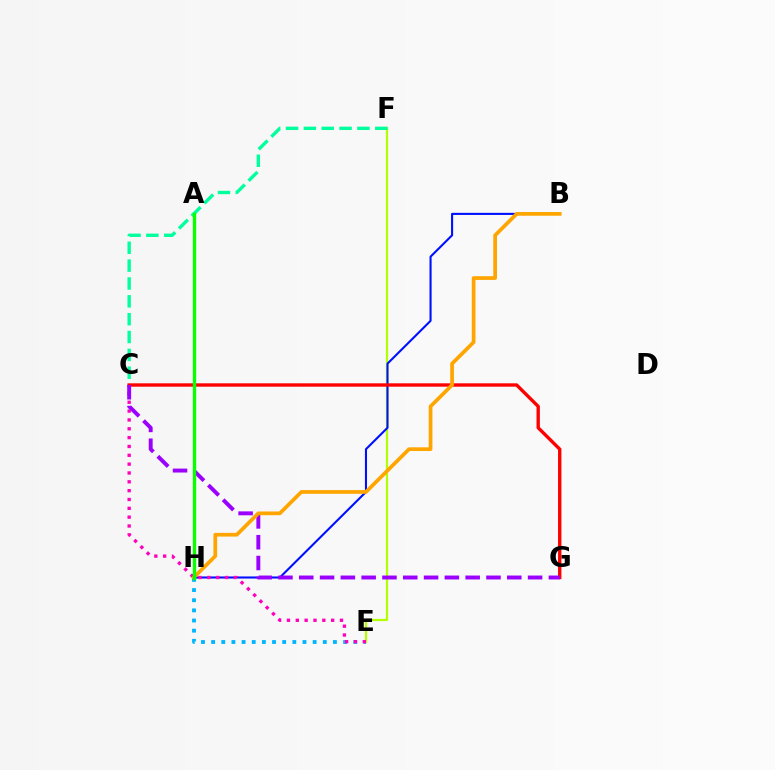{('E', 'F'): [{'color': '#b3ff00', 'line_style': 'solid', 'thickness': 1.59}], ('E', 'H'): [{'color': '#00b5ff', 'line_style': 'dotted', 'thickness': 2.76}], ('C', 'F'): [{'color': '#00ff9d', 'line_style': 'dashed', 'thickness': 2.42}], ('B', 'H'): [{'color': '#0010ff', 'line_style': 'solid', 'thickness': 1.51}, {'color': '#ffa500', 'line_style': 'solid', 'thickness': 2.67}], ('C', 'G'): [{'color': '#ff0000', 'line_style': 'solid', 'thickness': 2.42}, {'color': '#9b00ff', 'line_style': 'dashed', 'thickness': 2.83}], ('C', 'E'): [{'color': '#ff00bd', 'line_style': 'dotted', 'thickness': 2.4}], ('A', 'H'): [{'color': '#08ff00', 'line_style': 'solid', 'thickness': 2.4}]}